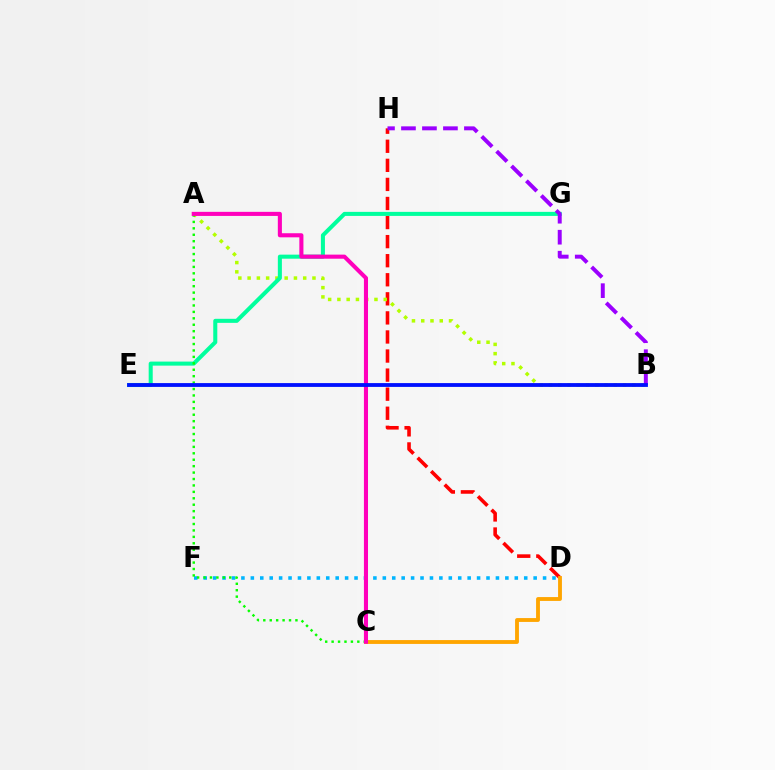{('D', 'H'): [{'color': '#ff0000', 'line_style': 'dashed', 'thickness': 2.59}], ('A', 'B'): [{'color': '#b3ff00', 'line_style': 'dotted', 'thickness': 2.52}], ('E', 'G'): [{'color': '#00ff9d', 'line_style': 'solid', 'thickness': 2.91}], ('B', 'H'): [{'color': '#9b00ff', 'line_style': 'dashed', 'thickness': 2.85}], ('D', 'F'): [{'color': '#00b5ff', 'line_style': 'dotted', 'thickness': 2.56}], ('A', 'C'): [{'color': '#08ff00', 'line_style': 'dotted', 'thickness': 1.75}, {'color': '#ff00bd', 'line_style': 'solid', 'thickness': 2.94}], ('C', 'D'): [{'color': '#ffa500', 'line_style': 'solid', 'thickness': 2.77}], ('B', 'E'): [{'color': '#0010ff', 'line_style': 'solid', 'thickness': 2.74}]}